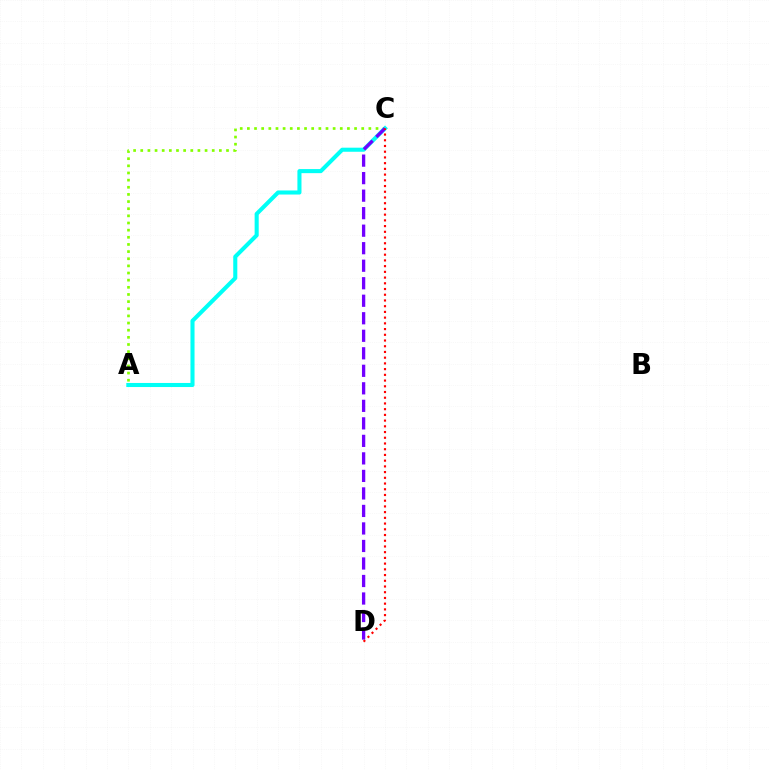{('A', 'C'): [{'color': '#84ff00', 'line_style': 'dotted', 'thickness': 1.94}, {'color': '#00fff6', 'line_style': 'solid', 'thickness': 2.93}], ('C', 'D'): [{'color': '#7200ff', 'line_style': 'dashed', 'thickness': 2.38}, {'color': '#ff0000', 'line_style': 'dotted', 'thickness': 1.55}]}